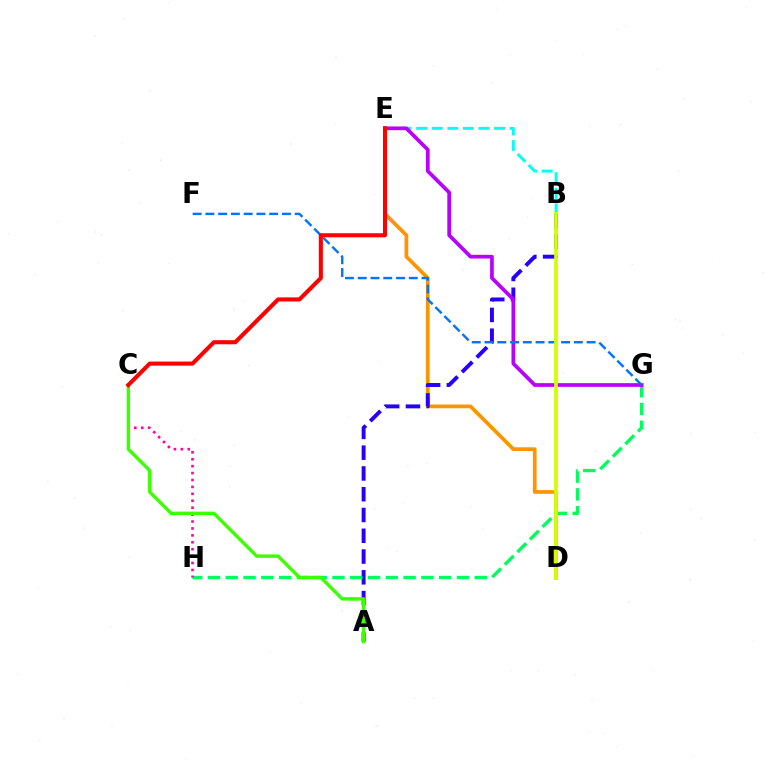{('D', 'E'): [{'color': '#ff9400', 'line_style': 'solid', 'thickness': 2.67}], ('A', 'B'): [{'color': '#2500ff', 'line_style': 'dashed', 'thickness': 2.82}], ('B', 'E'): [{'color': '#00fff6', 'line_style': 'dashed', 'thickness': 2.12}], ('G', 'H'): [{'color': '#00ff5c', 'line_style': 'dashed', 'thickness': 2.42}], ('E', 'G'): [{'color': '#b900ff', 'line_style': 'solid', 'thickness': 2.67}], ('F', 'G'): [{'color': '#0074ff', 'line_style': 'dashed', 'thickness': 1.73}], ('C', 'H'): [{'color': '#ff00ac', 'line_style': 'dotted', 'thickness': 1.88}], ('A', 'C'): [{'color': '#3dff00', 'line_style': 'solid', 'thickness': 2.44}], ('C', 'E'): [{'color': '#ff0000', 'line_style': 'solid', 'thickness': 2.94}], ('B', 'D'): [{'color': '#d1ff00', 'line_style': 'solid', 'thickness': 2.69}]}